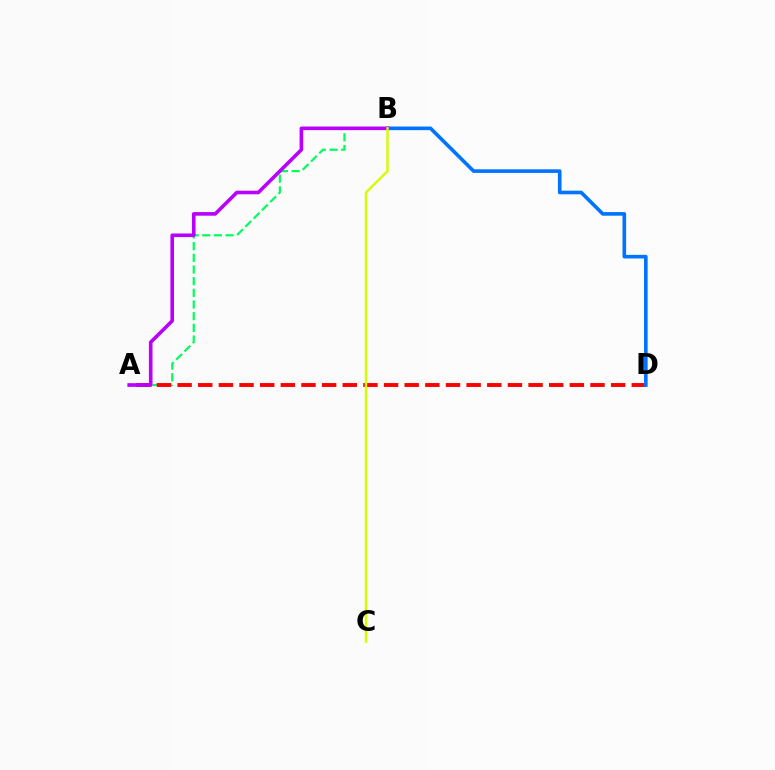{('A', 'B'): [{'color': '#00ff5c', 'line_style': 'dashed', 'thickness': 1.59}, {'color': '#b900ff', 'line_style': 'solid', 'thickness': 2.6}], ('A', 'D'): [{'color': '#ff0000', 'line_style': 'dashed', 'thickness': 2.8}], ('B', 'D'): [{'color': '#0074ff', 'line_style': 'solid', 'thickness': 2.61}], ('B', 'C'): [{'color': '#d1ff00', 'line_style': 'solid', 'thickness': 1.73}]}